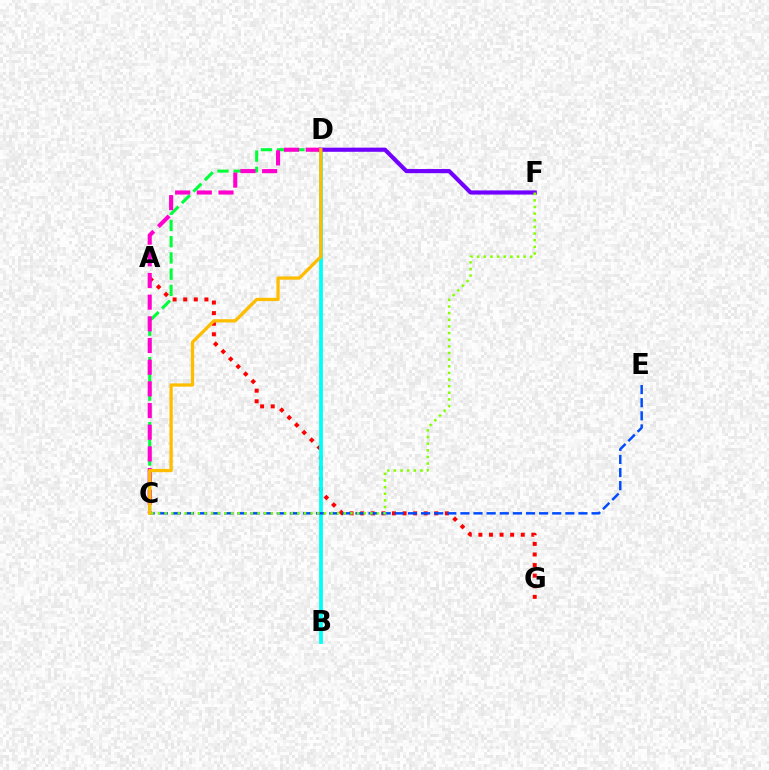{('C', 'D'): [{'color': '#00ff39', 'line_style': 'dashed', 'thickness': 2.2}, {'color': '#ff00cf', 'line_style': 'dashed', 'thickness': 2.94}, {'color': '#ffbd00', 'line_style': 'solid', 'thickness': 2.35}], ('A', 'G'): [{'color': '#ff0000', 'line_style': 'dotted', 'thickness': 2.88}], ('B', 'D'): [{'color': '#00fff6', 'line_style': 'solid', 'thickness': 2.73}], ('C', 'E'): [{'color': '#004bff', 'line_style': 'dashed', 'thickness': 1.78}], ('D', 'F'): [{'color': '#7200ff', 'line_style': 'solid', 'thickness': 2.98}], ('C', 'F'): [{'color': '#84ff00', 'line_style': 'dotted', 'thickness': 1.8}]}